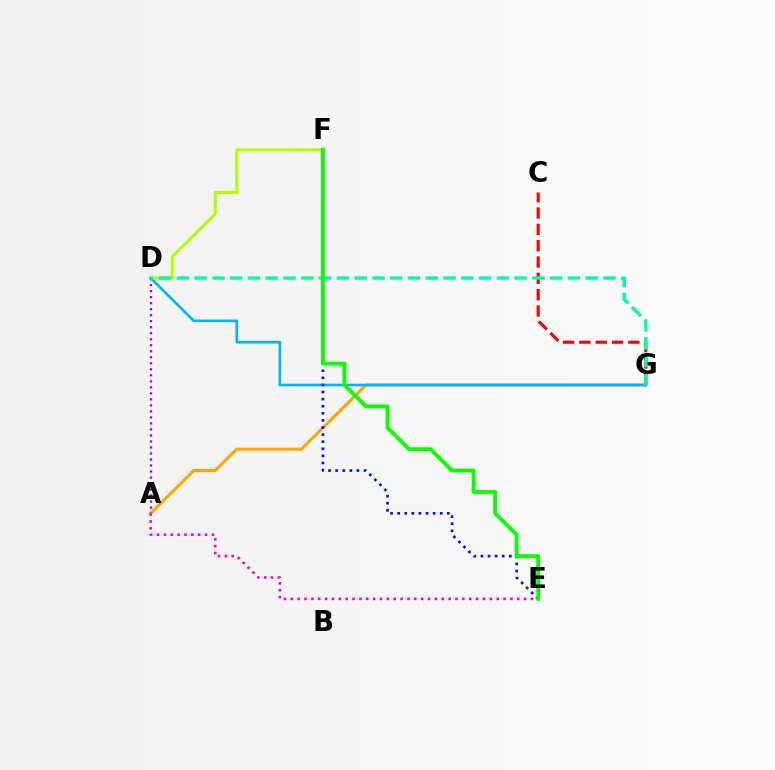{('A', 'G'): [{'color': '#ffa500', 'line_style': 'solid', 'thickness': 2.2}], ('A', 'E'): [{'color': '#ff00bd', 'line_style': 'dotted', 'thickness': 1.86}], ('D', 'F'): [{'color': '#b3ff00', 'line_style': 'solid', 'thickness': 2.16}], ('C', 'G'): [{'color': '#ff0000', 'line_style': 'dashed', 'thickness': 2.22}], ('A', 'D'): [{'color': '#9b00ff', 'line_style': 'dotted', 'thickness': 1.63}], ('D', 'G'): [{'color': '#00b5ff', 'line_style': 'solid', 'thickness': 1.9}, {'color': '#00ff9d', 'line_style': 'dashed', 'thickness': 2.42}], ('E', 'F'): [{'color': '#0010ff', 'line_style': 'dotted', 'thickness': 1.93}, {'color': '#08ff00', 'line_style': 'solid', 'thickness': 2.75}]}